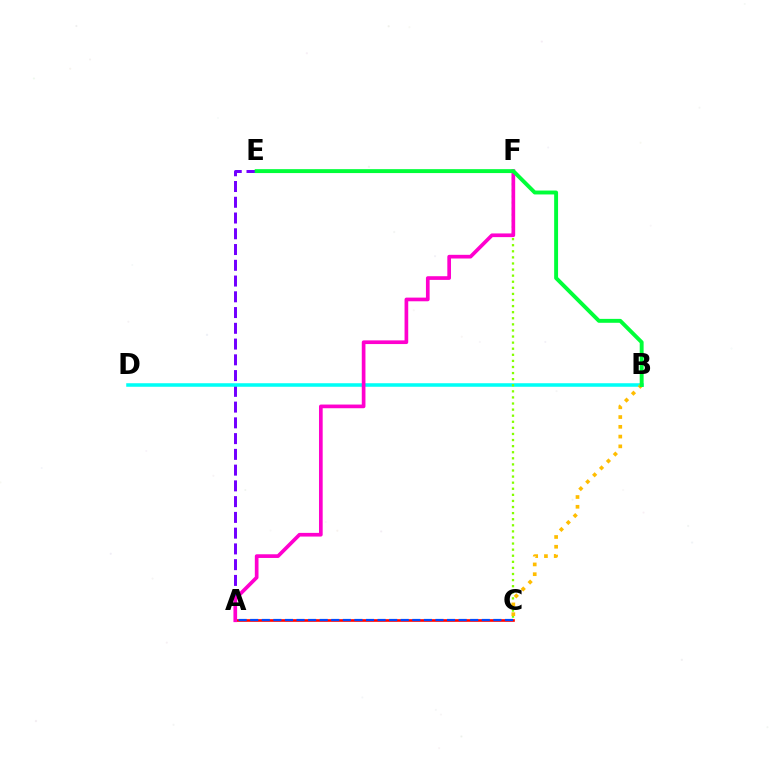{('A', 'E'): [{'color': '#7200ff', 'line_style': 'dashed', 'thickness': 2.14}], ('A', 'C'): [{'color': '#ff0000', 'line_style': 'solid', 'thickness': 1.9}, {'color': '#004bff', 'line_style': 'dashed', 'thickness': 1.57}], ('B', 'D'): [{'color': '#00fff6', 'line_style': 'solid', 'thickness': 2.55}], ('C', 'F'): [{'color': '#84ff00', 'line_style': 'dotted', 'thickness': 1.65}], ('B', 'C'): [{'color': '#ffbd00', 'line_style': 'dotted', 'thickness': 2.65}], ('A', 'F'): [{'color': '#ff00cf', 'line_style': 'solid', 'thickness': 2.65}], ('B', 'E'): [{'color': '#00ff39', 'line_style': 'solid', 'thickness': 2.81}]}